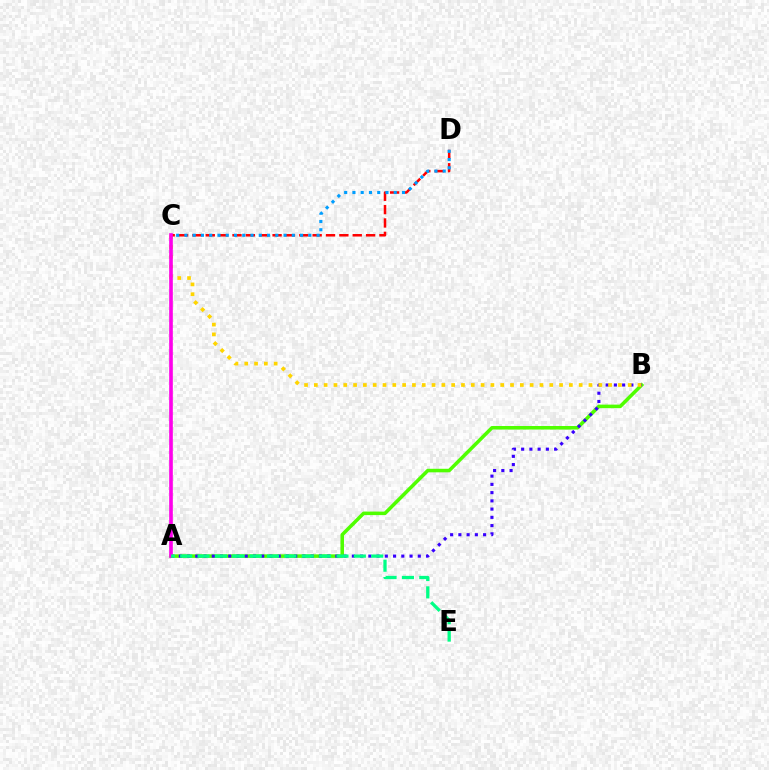{('A', 'B'): [{'color': '#4fff00', 'line_style': 'solid', 'thickness': 2.55}, {'color': '#3700ff', 'line_style': 'dotted', 'thickness': 2.24}], ('B', 'C'): [{'color': '#ffd500', 'line_style': 'dotted', 'thickness': 2.66}], ('C', 'D'): [{'color': '#ff0000', 'line_style': 'dashed', 'thickness': 1.81}, {'color': '#009eff', 'line_style': 'dotted', 'thickness': 2.24}], ('A', 'C'): [{'color': '#ff00ed', 'line_style': 'solid', 'thickness': 2.62}], ('A', 'E'): [{'color': '#00ff86', 'line_style': 'dashed', 'thickness': 2.36}]}